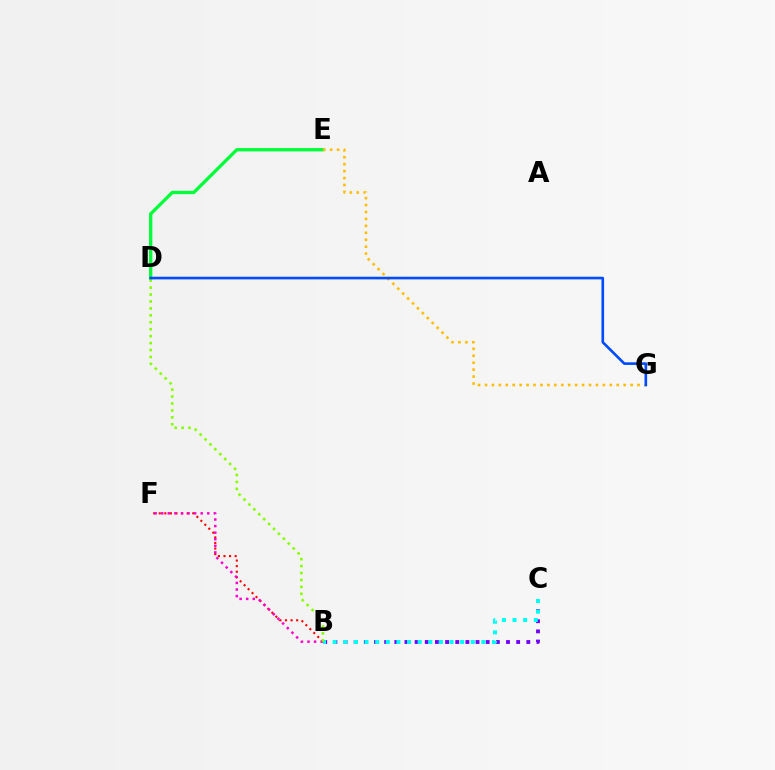{('D', 'E'): [{'color': '#00ff39', 'line_style': 'solid', 'thickness': 2.39}], ('B', 'F'): [{'color': '#ff0000', 'line_style': 'dotted', 'thickness': 1.52}, {'color': '#ff00cf', 'line_style': 'dotted', 'thickness': 1.79}], ('B', 'C'): [{'color': '#7200ff', 'line_style': 'dotted', 'thickness': 2.76}, {'color': '#00fff6', 'line_style': 'dotted', 'thickness': 2.89}], ('E', 'G'): [{'color': '#ffbd00', 'line_style': 'dotted', 'thickness': 1.88}], ('B', 'D'): [{'color': '#84ff00', 'line_style': 'dotted', 'thickness': 1.88}], ('D', 'G'): [{'color': '#004bff', 'line_style': 'solid', 'thickness': 1.9}]}